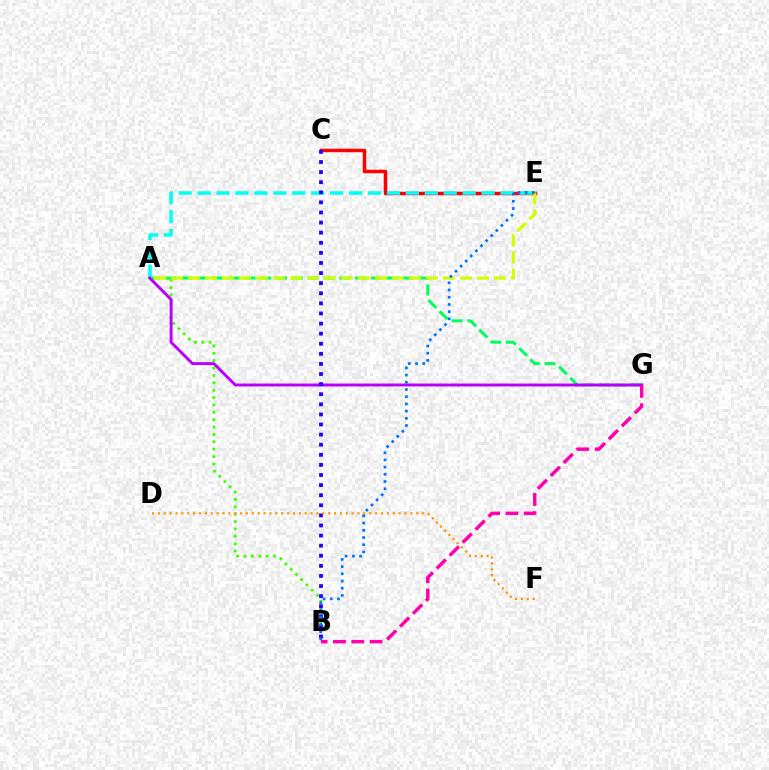{('A', 'G'): [{'color': '#00ff5c', 'line_style': 'dashed', 'thickness': 2.15}, {'color': '#b900ff', 'line_style': 'solid', 'thickness': 2.11}], ('C', 'E'): [{'color': '#ff0000', 'line_style': 'solid', 'thickness': 2.5}], ('A', 'B'): [{'color': '#3dff00', 'line_style': 'dotted', 'thickness': 2.01}], ('A', 'E'): [{'color': '#00fff6', 'line_style': 'dashed', 'thickness': 2.57}, {'color': '#d1ff00', 'line_style': 'dashed', 'thickness': 2.31}], ('B', 'C'): [{'color': '#2500ff', 'line_style': 'dotted', 'thickness': 2.74}], ('D', 'F'): [{'color': '#ff9400', 'line_style': 'dotted', 'thickness': 1.59}], ('B', 'G'): [{'color': '#ff00ac', 'line_style': 'dashed', 'thickness': 2.49}], ('B', 'E'): [{'color': '#0074ff', 'line_style': 'dotted', 'thickness': 1.96}]}